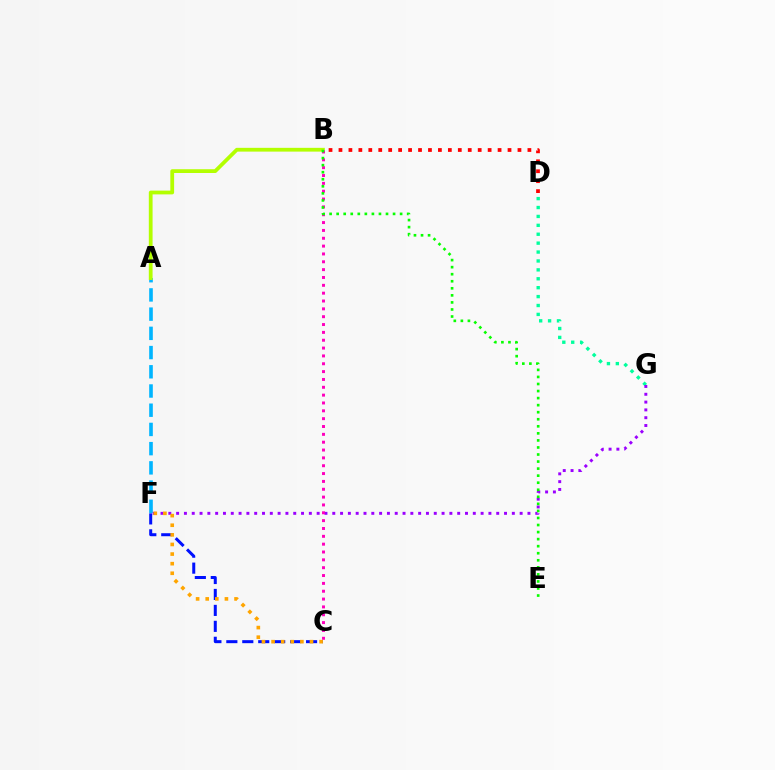{('D', 'G'): [{'color': '#00ff9d', 'line_style': 'dotted', 'thickness': 2.42}], ('A', 'F'): [{'color': '#00b5ff', 'line_style': 'dashed', 'thickness': 2.61}], ('A', 'B'): [{'color': '#b3ff00', 'line_style': 'solid', 'thickness': 2.71}], ('B', 'D'): [{'color': '#ff0000', 'line_style': 'dotted', 'thickness': 2.7}], ('F', 'G'): [{'color': '#9b00ff', 'line_style': 'dotted', 'thickness': 2.12}], ('C', 'F'): [{'color': '#0010ff', 'line_style': 'dashed', 'thickness': 2.17}, {'color': '#ffa500', 'line_style': 'dotted', 'thickness': 2.61}], ('B', 'C'): [{'color': '#ff00bd', 'line_style': 'dotted', 'thickness': 2.13}], ('B', 'E'): [{'color': '#08ff00', 'line_style': 'dotted', 'thickness': 1.92}]}